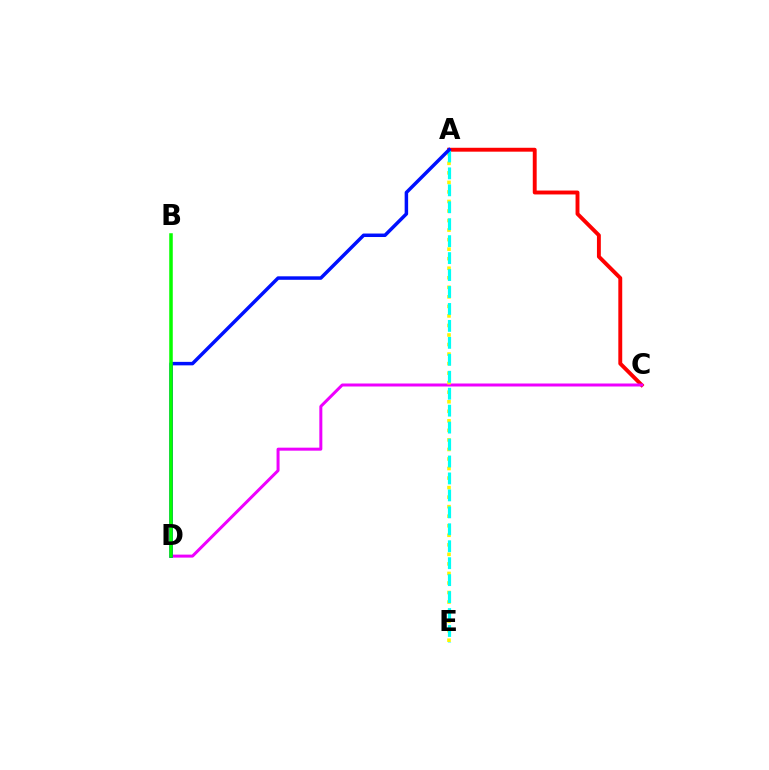{('A', 'C'): [{'color': '#ff0000', 'line_style': 'solid', 'thickness': 2.81}], ('C', 'D'): [{'color': '#ee00ff', 'line_style': 'solid', 'thickness': 2.16}], ('A', 'E'): [{'color': '#fcf500', 'line_style': 'dotted', 'thickness': 2.59}, {'color': '#00fff6', 'line_style': 'dashed', 'thickness': 2.3}], ('A', 'D'): [{'color': '#0010ff', 'line_style': 'solid', 'thickness': 2.51}], ('B', 'D'): [{'color': '#08ff00', 'line_style': 'solid', 'thickness': 2.54}]}